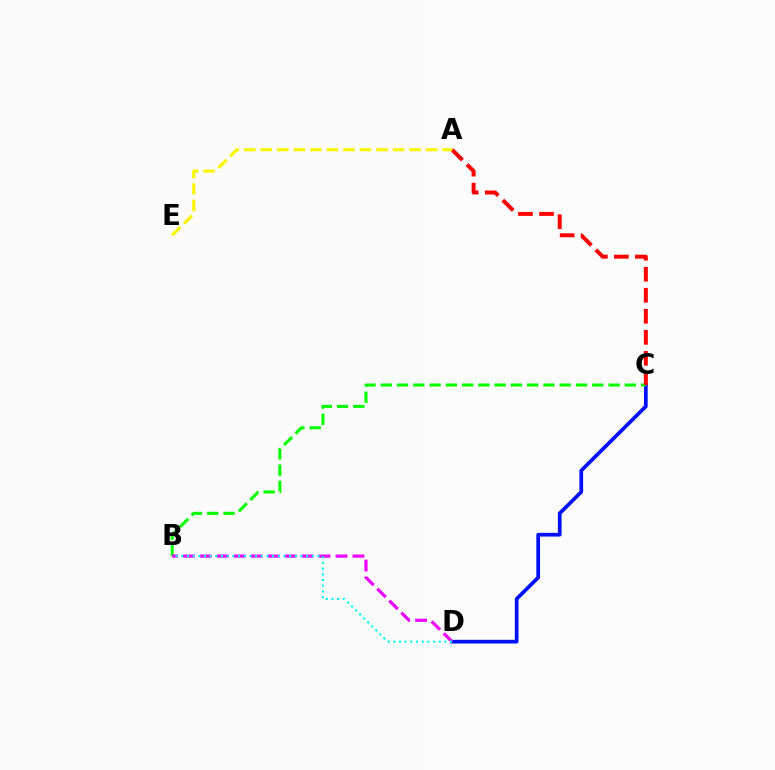{('C', 'D'): [{'color': '#0010ff', 'line_style': 'solid', 'thickness': 2.67}], ('B', 'C'): [{'color': '#08ff00', 'line_style': 'dashed', 'thickness': 2.21}], ('B', 'D'): [{'color': '#ee00ff', 'line_style': 'dashed', 'thickness': 2.3}, {'color': '#00fff6', 'line_style': 'dotted', 'thickness': 1.54}], ('A', 'C'): [{'color': '#ff0000', 'line_style': 'dashed', 'thickness': 2.86}], ('A', 'E'): [{'color': '#fcf500', 'line_style': 'dashed', 'thickness': 2.25}]}